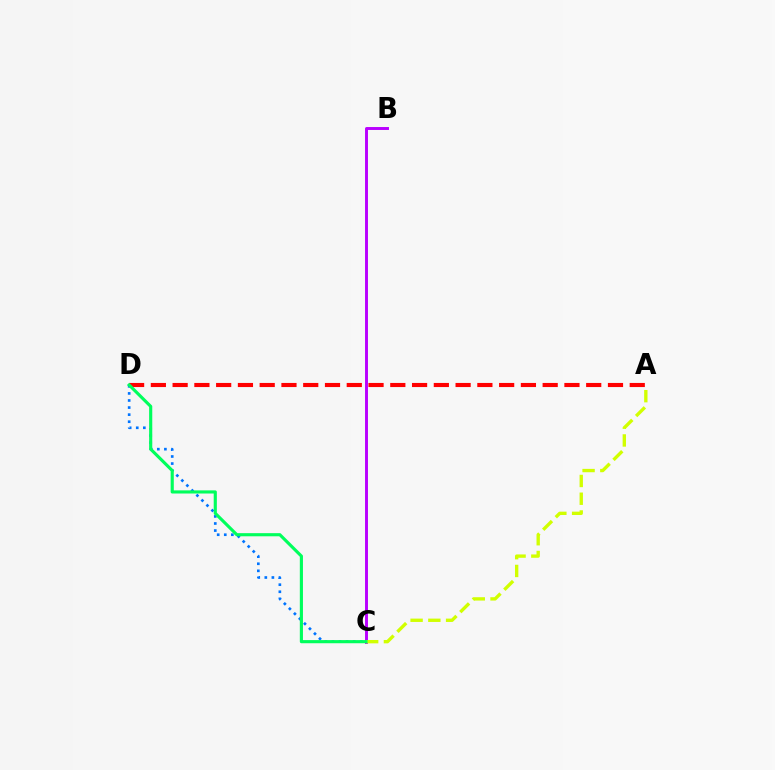{('B', 'C'): [{'color': '#b900ff', 'line_style': 'solid', 'thickness': 2.11}], ('C', 'D'): [{'color': '#0074ff', 'line_style': 'dotted', 'thickness': 1.92}, {'color': '#00ff5c', 'line_style': 'solid', 'thickness': 2.26}], ('A', 'C'): [{'color': '#d1ff00', 'line_style': 'dashed', 'thickness': 2.41}], ('A', 'D'): [{'color': '#ff0000', 'line_style': 'dashed', 'thickness': 2.96}]}